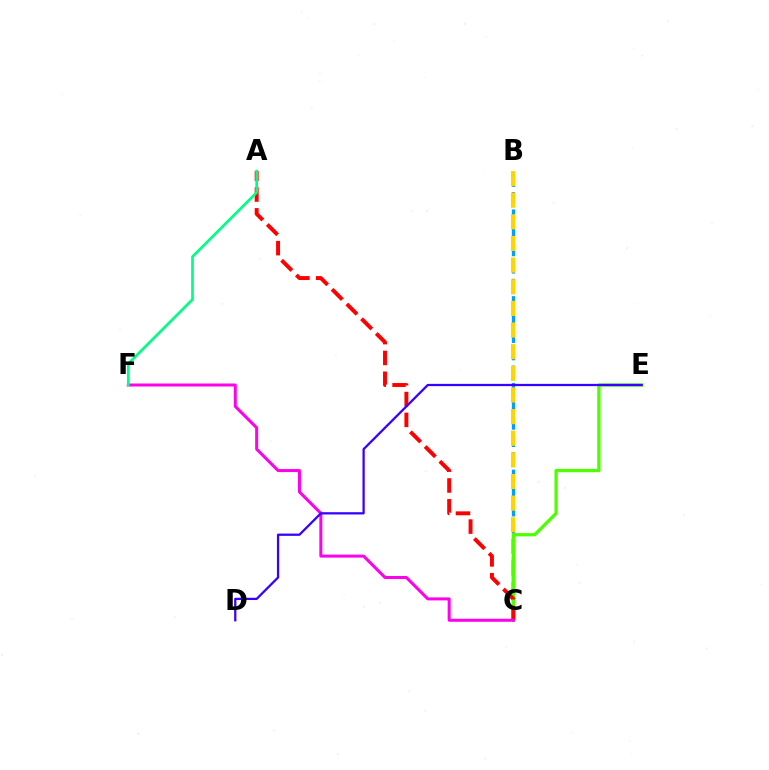{('B', 'C'): [{'color': '#009eff', 'line_style': 'dashed', 'thickness': 2.36}, {'color': '#ffd500', 'line_style': 'dashed', 'thickness': 2.94}], ('C', 'E'): [{'color': '#4fff00', 'line_style': 'solid', 'thickness': 2.37}], ('A', 'C'): [{'color': '#ff0000', 'line_style': 'dashed', 'thickness': 2.83}], ('C', 'F'): [{'color': '#ff00ed', 'line_style': 'solid', 'thickness': 2.17}], ('D', 'E'): [{'color': '#3700ff', 'line_style': 'solid', 'thickness': 1.63}], ('A', 'F'): [{'color': '#00ff86', 'line_style': 'solid', 'thickness': 1.95}]}